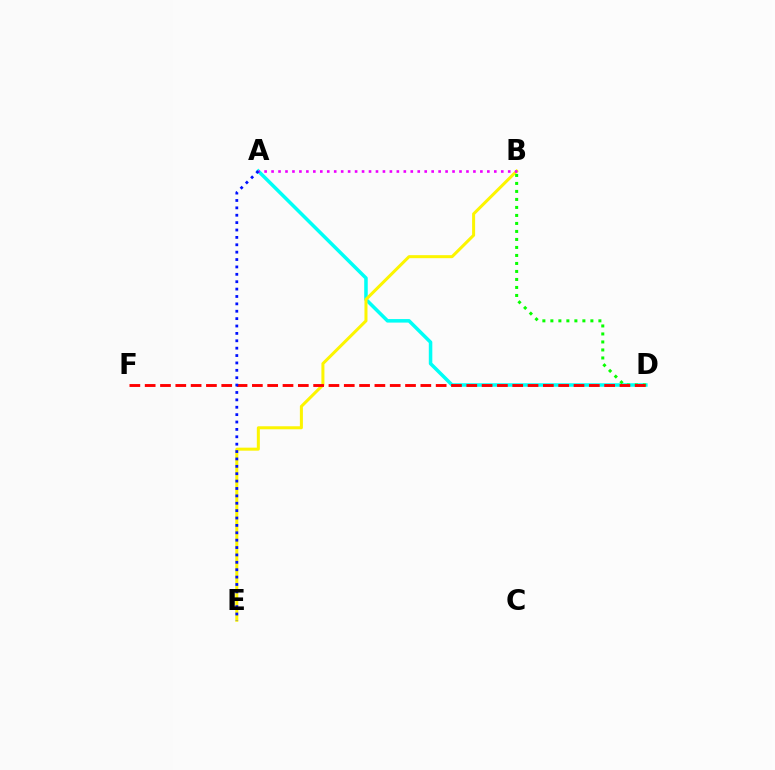{('A', 'D'): [{'color': '#00fff6', 'line_style': 'solid', 'thickness': 2.53}], ('B', 'E'): [{'color': '#fcf500', 'line_style': 'solid', 'thickness': 2.18}], ('B', 'D'): [{'color': '#08ff00', 'line_style': 'dotted', 'thickness': 2.17}], ('D', 'F'): [{'color': '#ff0000', 'line_style': 'dashed', 'thickness': 2.08}], ('A', 'B'): [{'color': '#ee00ff', 'line_style': 'dotted', 'thickness': 1.89}], ('A', 'E'): [{'color': '#0010ff', 'line_style': 'dotted', 'thickness': 2.01}]}